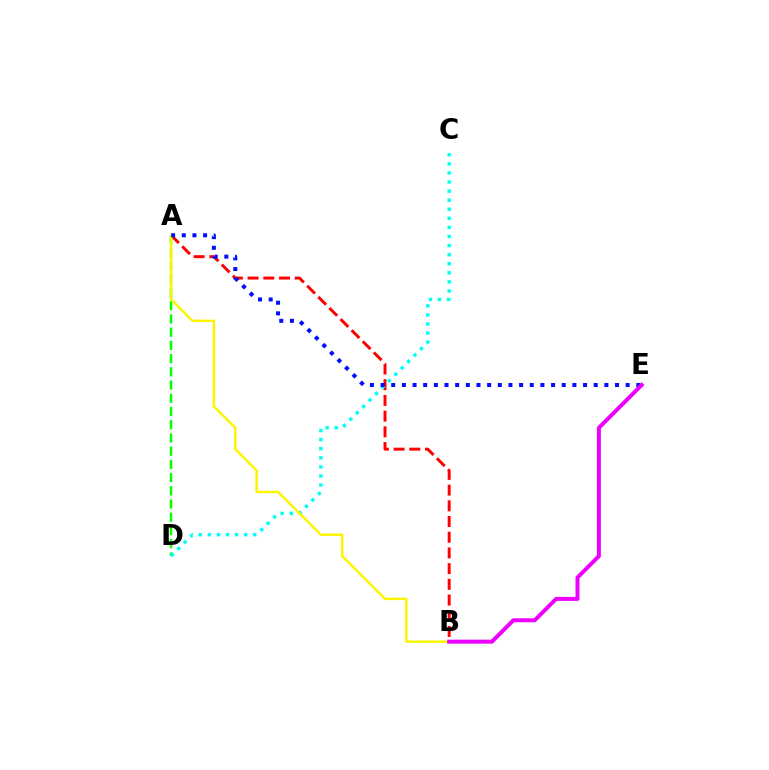{('A', 'B'): [{'color': '#ff0000', 'line_style': 'dashed', 'thickness': 2.13}, {'color': '#fcf500', 'line_style': 'solid', 'thickness': 1.77}], ('A', 'D'): [{'color': '#08ff00', 'line_style': 'dashed', 'thickness': 1.8}], ('C', 'D'): [{'color': '#00fff6', 'line_style': 'dotted', 'thickness': 2.47}], ('A', 'E'): [{'color': '#0010ff', 'line_style': 'dotted', 'thickness': 2.9}], ('B', 'E'): [{'color': '#ee00ff', 'line_style': 'solid', 'thickness': 2.86}]}